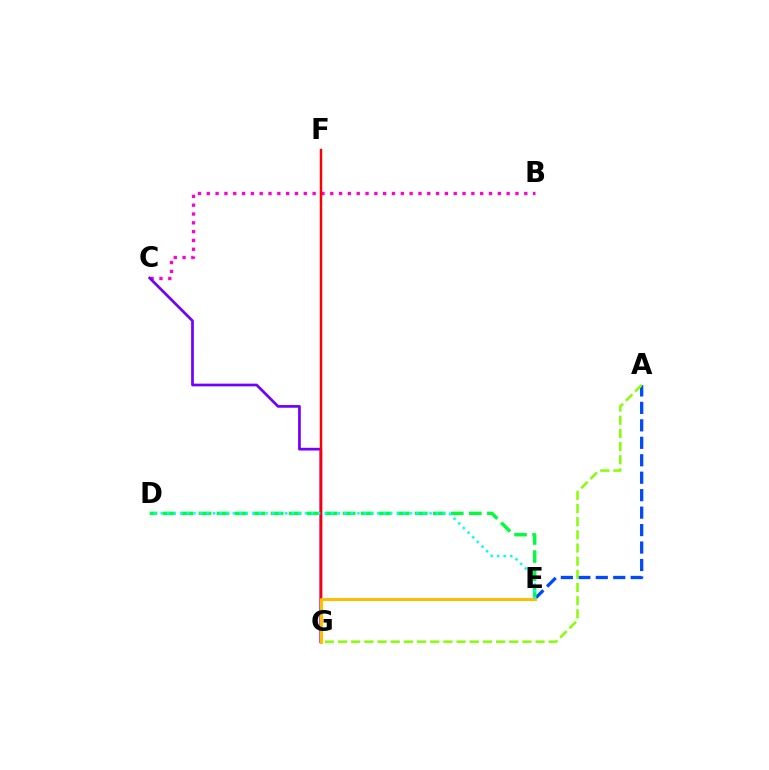{('A', 'E'): [{'color': '#004bff', 'line_style': 'dashed', 'thickness': 2.37}], ('B', 'C'): [{'color': '#ff00cf', 'line_style': 'dotted', 'thickness': 2.4}], ('D', 'E'): [{'color': '#00ff39', 'line_style': 'dashed', 'thickness': 2.45}, {'color': '#00fff6', 'line_style': 'dotted', 'thickness': 1.78}], ('C', 'G'): [{'color': '#7200ff', 'line_style': 'solid', 'thickness': 1.96}], ('F', 'G'): [{'color': '#ff0000', 'line_style': 'solid', 'thickness': 1.77}], ('A', 'G'): [{'color': '#84ff00', 'line_style': 'dashed', 'thickness': 1.79}], ('E', 'G'): [{'color': '#ffbd00', 'line_style': 'solid', 'thickness': 2.19}]}